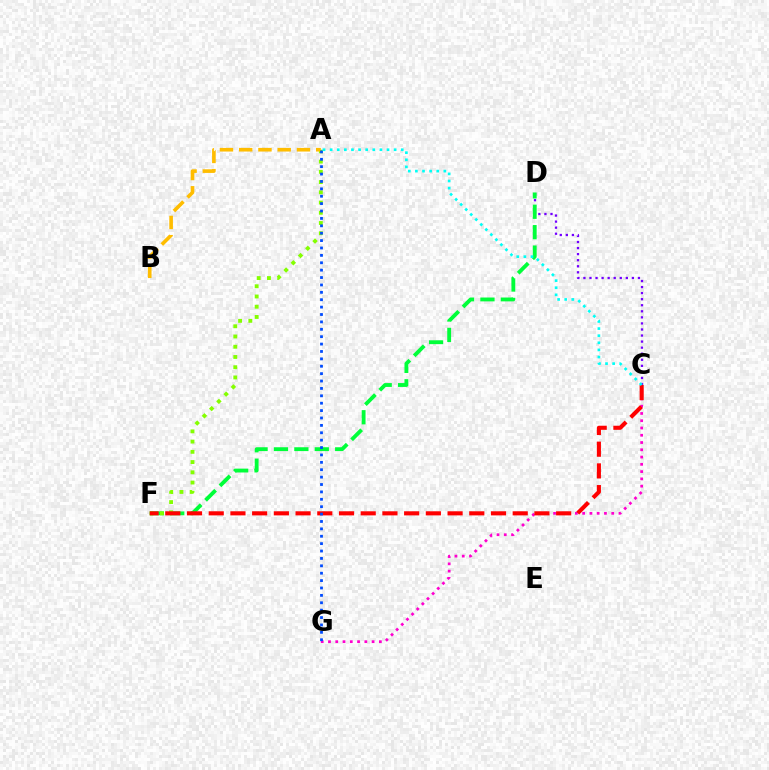{('C', 'D'): [{'color': '#7200ff', 'line_style': 'dotted', 'thickness': 1.65}], ('D', 'F'): [{'color': '#00ff39', 'line_style': 'dashed', 'thickness': 2.77}], ('C', 'G'): [{'color': '#ff00cf', 'line_style': 'dotted', 'thickness': 1.98}], ('A', 'F'): [{'color': '#84ff00', 'line_style': 'dotted', 'thickness': 2.78}], ('A', 'B'): [{'color': '#ffbd00', 'line_style': 'dashed', 'thickness': 2.62}], ('C', 'F'): [{'color': '#ff0000', 'line_style': 'dashed', 'thickness': 2.95}], ('A', 'G'): [{'color': '#004bff', 'line_style': 'dotted', 'thickness': 2.01}], ('A', 'C'): [{'color': '#00fff6', 'line_style': 'dotted', 'thickness': 1.93}]}